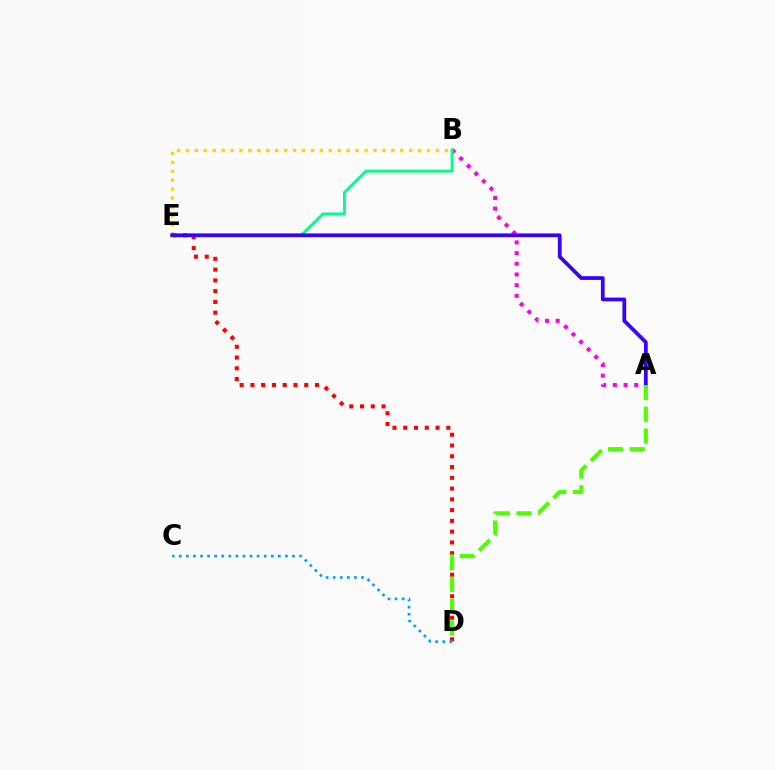{('B', 'E'): [{'color': '#ffd500', 'line_style': 'dotted', 'thickness': 2.43}, {'color': '#00ff86', 'line_style': 'solid', 'thickness': 2.06}], ('A', 'B'): [{'color': '#ff00ed', 'line_style': 'dotted', 'thickness': 2.9}], ('D', 'E'): [{'color': '#ff0000', 'line_style': 'dotted', 'thickness': 2.93}], ('C', 'D'): [{'color': '#009eff', 'line_style': 'dotted', 'thickness': 1.92}], ('A', 'E'): [{'color': '#3700ff', 'line_style': 'solid', 'thickness': 2.69}], ('A', 'D'): [{'color': '#4fff00', 'line_style': 'dashed', 'thickness': 2.95}]}